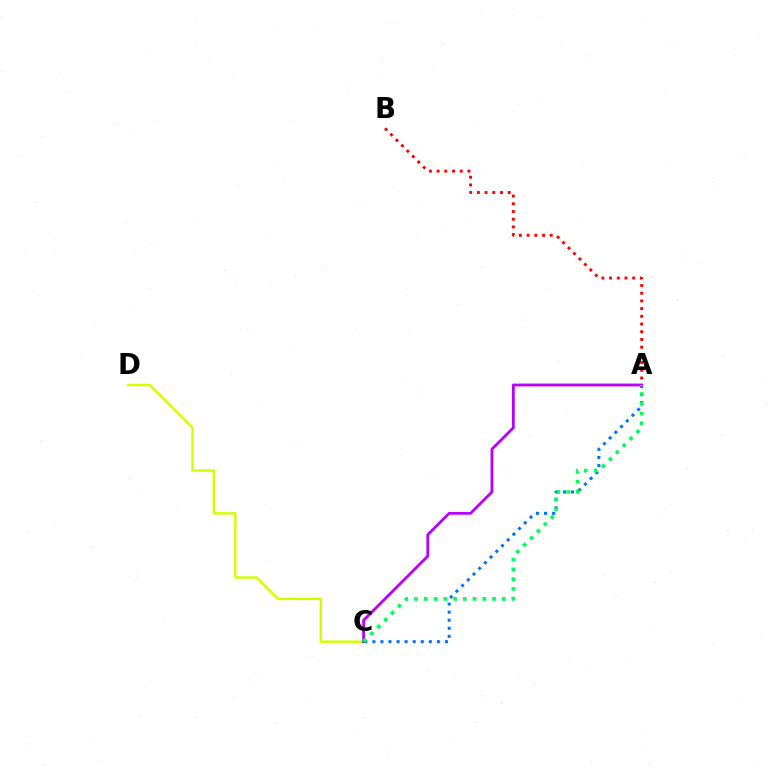{('A', 'C'): [{'color': '#0074ff', 'line_style': 'dotted', 'thickness': 2.19}, {'color': '#b900ff', 'line_style': 'solid', 'thickness': 2.03}, {'color': '#00ff5c', 'line_style': 'dotted', 'thickness': 2.65}], ('C', 'D'): [{'color': '#d1ff00', 'line_style': 'solid', 'thickness': 1.76}], ('A', 'B'): [{'color': '#ff0000', 'line_style': 'dotted', 'thickness': 2.09}]}